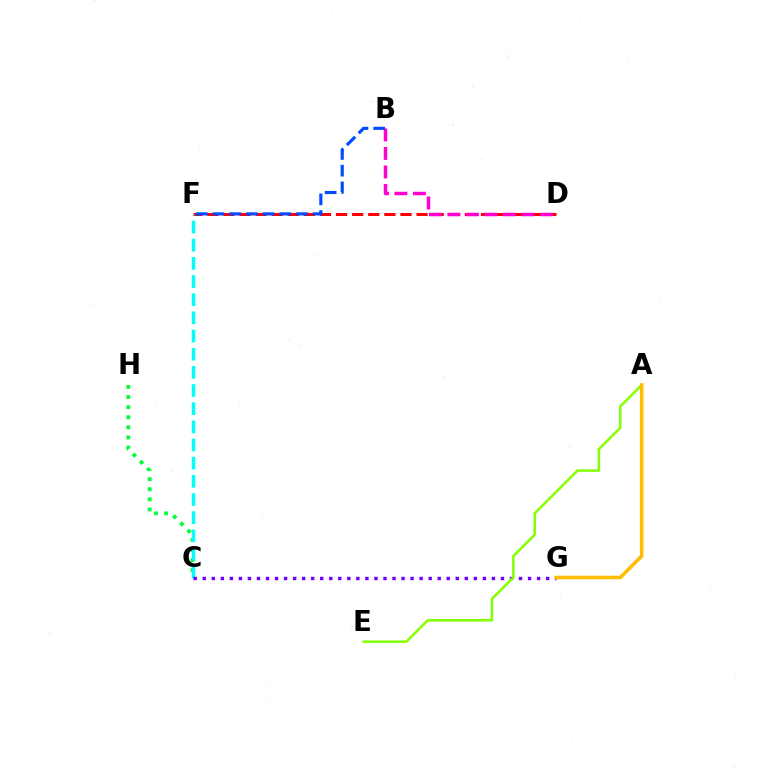{('D', 'F'): [{'color': '#ff0000', 'line_style': 'dashed', 'thickness': 2.19}], ('C', 'H'): [{'color': '#00ff39', 'line_style': 'dotted', 'thickness': 2.75}], ('C', 'F'): [{'color': '#00fff6', 'line_style': 'dashed', 'thickness': 2.47}], ('B', 'D'): [{'color': '#ff00cf', 'line_style': 'dashed', 'thickness': 2.51}], ('B', 'F'): [{'color': '#004bff', 'line_style': 'dashed', 'thickness': 2.27}], ('C', 'G'): [{'color': '#7200ff', 'line_style': 'dotted', 'thickness': 2.46}], ('A', 'E'): [{'color': '#84ff00', 'line_style': 'solid', 'thickness': 1.8}], ('A', 'G'): [{'color': '#ffbd00', 'line_style': 'solid', 'thickness': 2.59}]}